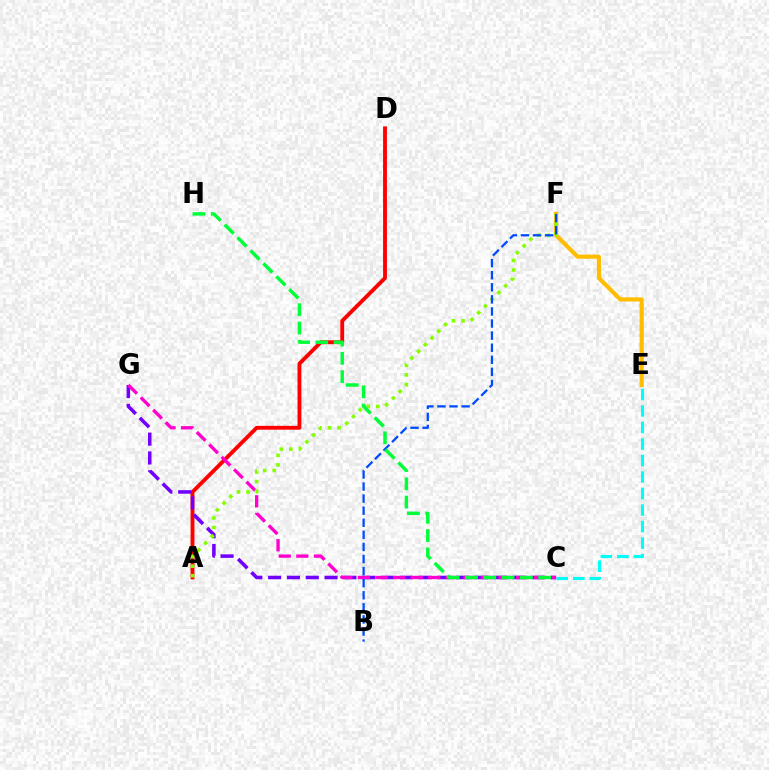{('C', 'E'): [{'color': '#00fff6', 'line_style': 'dashed', 'thickness': 2.24}], ('A', 'D'): [{'color': '#ff0000', 'line_style': 'solid', 'thickness': 2.77}], ('E', 'F'): [{'color': '#ffbd00', 'line_style': 'solid', 'thickness': 2.98}], ('C', 'G'): [{'color': '#7200ff', 'line_style': 'dashed', 'thickness': 2.56}, {'color': '#ff00cf', 'line_style': 'dashed', 'thickness': 2.39}], ('A', 'F'): [{'color': '#84ff00', 'line_style': 'dotted', 'thickness': 2.59}], ('B', 'F'): [{'color': '#004bff', 'line_style': 'dashed', 'thickness': 1.64}], ('C', 'H'): [{'color': '#00ff39', 'line_style': 'dashed', 'thickness': 2.48}]}